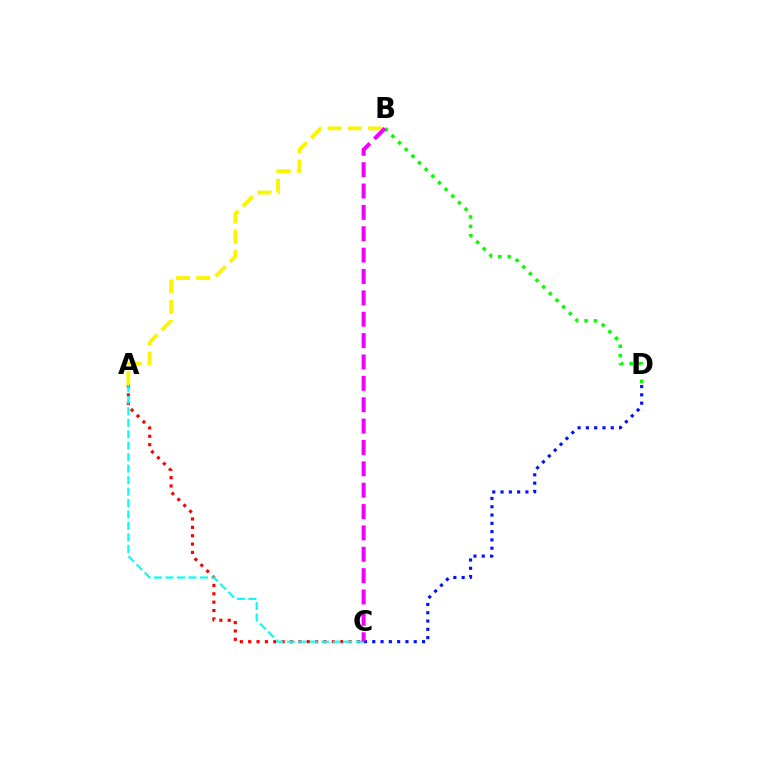{('B', 'D'): [{'color': '#08ff00', 'line_style': 'dotted', 'thickness': 2.56}], ('A', 'C'): [{'color': '#ff0000', 'line_style': 'dotted', 'thickness': 2.27}, {'color': '#00fff6', 'line_style': 'dashed', 'thickness': 1.56}], ('A', 'B'): [{'color': '#fcf500', 'line_style': 'dashed', 'thickness': 2.76}], ('C', 'D'): [{'color': '#0010ff', 'line_style': 'dotted', 'thickness': 2.25}], ('B', 'C'): [{'color': '#ee00ff', 'line_style': 'dashed', 'thickness': 2.9}]}